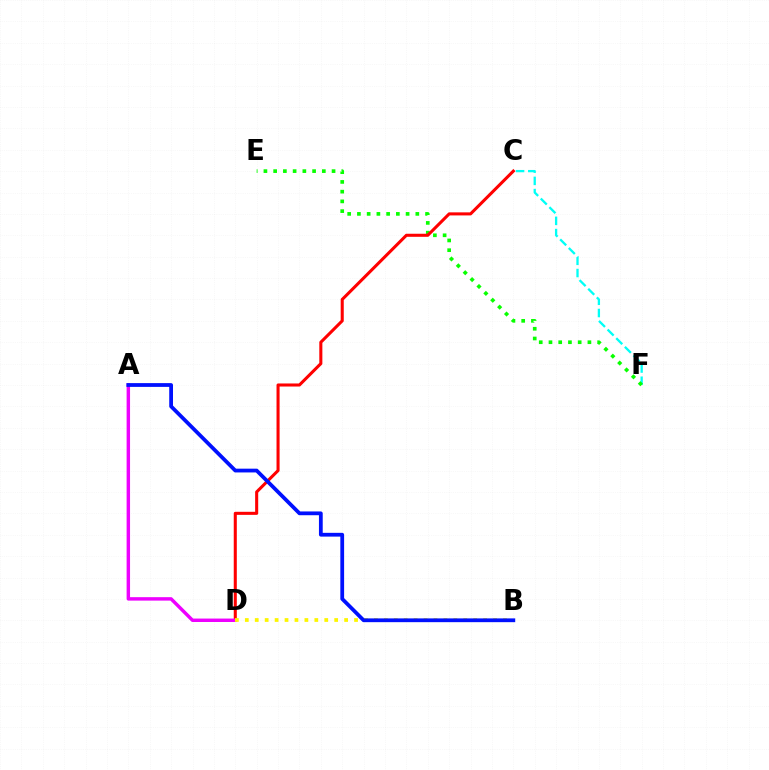{('C', 'F'): [{'color': '#00fff6', 'line_style': 'dashed', 'thickness': 1.66}], ('E', 'F'): [{'color': '#08ff00', 'line_style': 'dotted', 'thickness': 2.64}], ('C', 'D'): [{'color': '#ff0000', 'line_style': 'solid', 'thickness': 2.2}], ('A', 'D'): [{'color': '#ee00ff', 'line_style': 'solid', 'thickness': 2.48}], ('B', 'D'): [{'color': '#fcf500', 'line_style': 'dotted', 'thickness': 2.7}], ('A', 'B'): [{'color': '#0010ff', 'line_style': 'solid', 'thickness': 2.72}]}